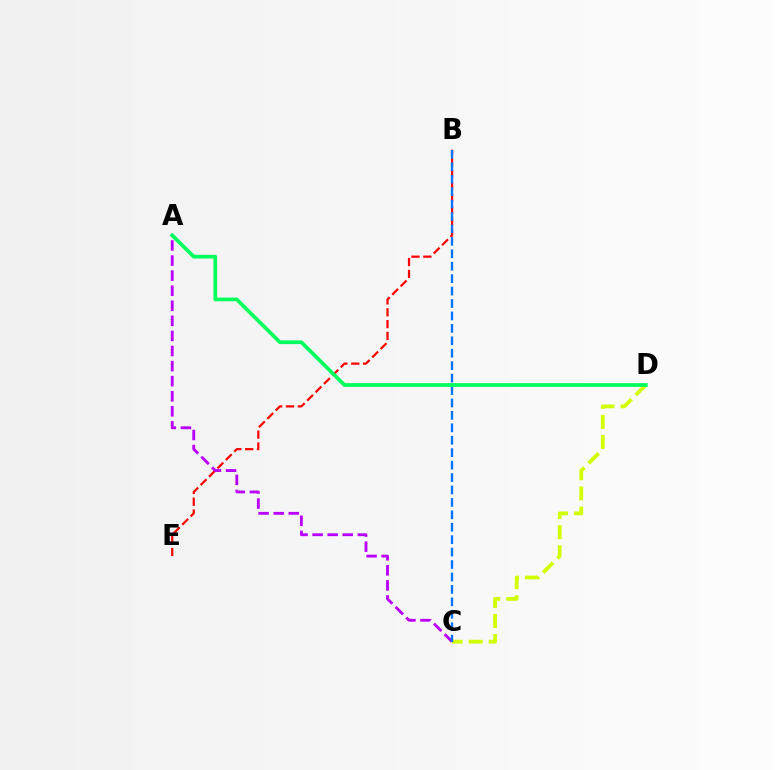{('C', 'D'): [{'color': '#d1ff00', 'line_style': 'dashed', 'thickness': 2.73}], ('B', 'E'): [{'color': '#ff0000', 'line_style': 'dashed', 'thickness': 1.61}], ('A', 'C'): [{'color': '#b900ff', 'line_style': 'dashed', 'thickness': 2.05}], ('B', 'C'): [{'color': '#0074ff', 'line_style': 'dashed', 'thickness': 1.69}], ('A', 'D'): [{'color': '#00ff5c', 'line_style': 'solid', 'thickness': 2.68}]}